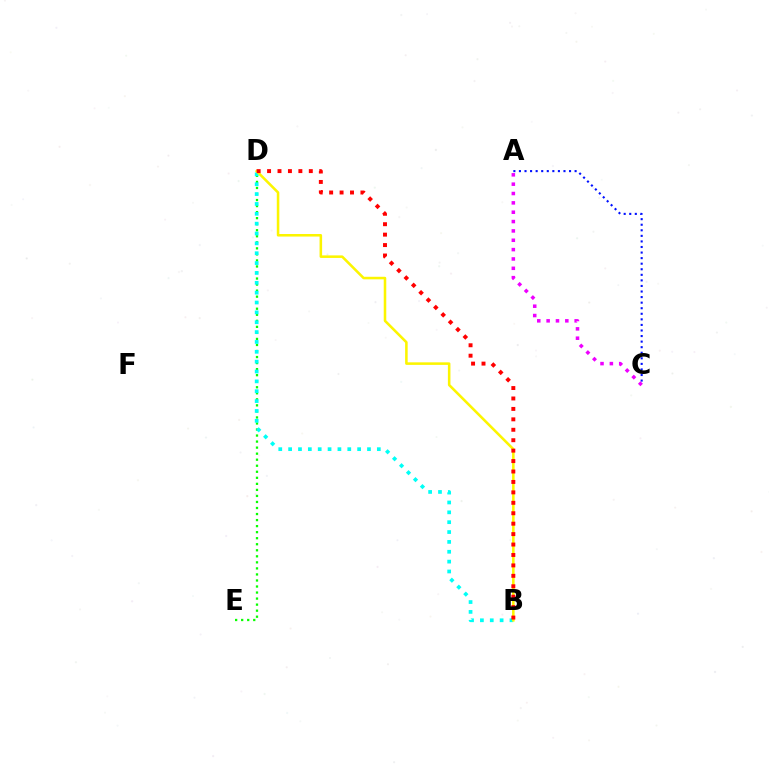{('A', 'C'): [{'color': '#0010ff', 'line_style': 'dotted', 'thickness': 1.51}, {'color': '#ee00ff', 'line_style': 'dotted', 'thickness': 2.54}], ('D', 'E'): [{'color': '#08ff00', 'line_style': 'dotted', 'thickness': 1.64}], ('B', 'D'): [{'color': '#00fff6', 'line_style': 'dotted', 'thickness': 2.68}, {'color': '#fcf500', 'line_style': 'solid', 'thickness': 1.84}, {'color': '#ff0000', 'line_style': 'dotted', 'thickness': 2.83}]}